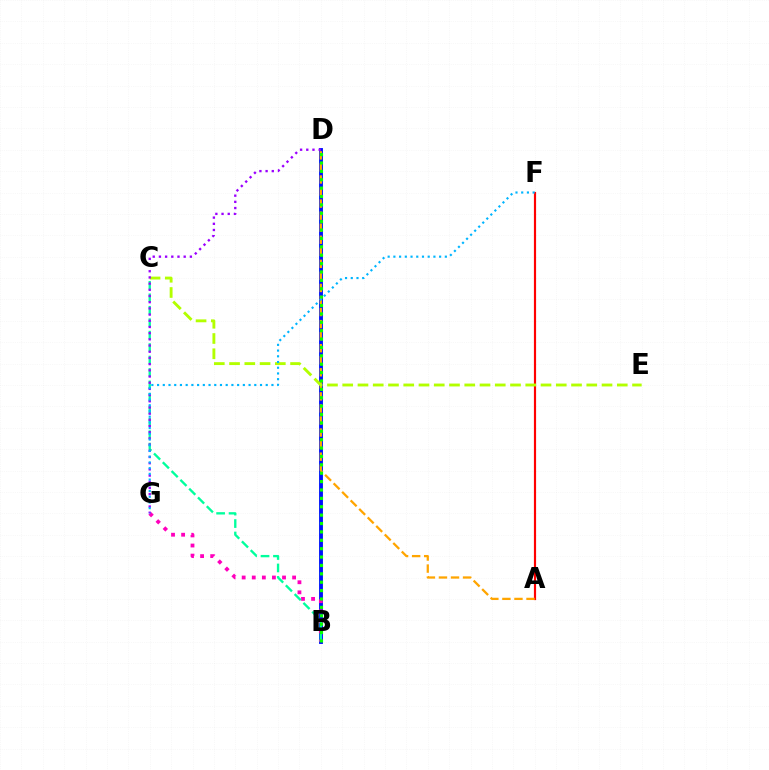{('B', 'D'): [{'color': '#0010ff', 'line_style': 'solid', 'thickness': 2.79}, {'color': '#08ff00', 'line_style': 'dotted', 'thickness': 2.28}], ('A', 'F'): [{'color': '#ff0000', 'line_style': 'solid', 'thickness': 1.57}], ('B', 'G'): [{'color': '#ff00bd', 'line_style': 'dotted', 'thickness': 2.74}], ('A', 'D'): [{'color': '#ffa500', 'line_style': 'dashed', 'thickness': 1.64}], ('C', 'E'): [{'color': '#b3ff00', 'line_style': 'dashed', 'thickness': 2.07}], ('B', 'C'): [{'color': '#00ff9d', 'line_style': 'dashed', 'thickness': 1.69}], ('D', 'G'): [{'color': '#9b00ff', 'line_style': 'dotted', 'thickness': 1.68}], ('F', 'G'): [{'color': '#00b5ff', 'line_style': 'dotted', 'thickness': 1.55}]}